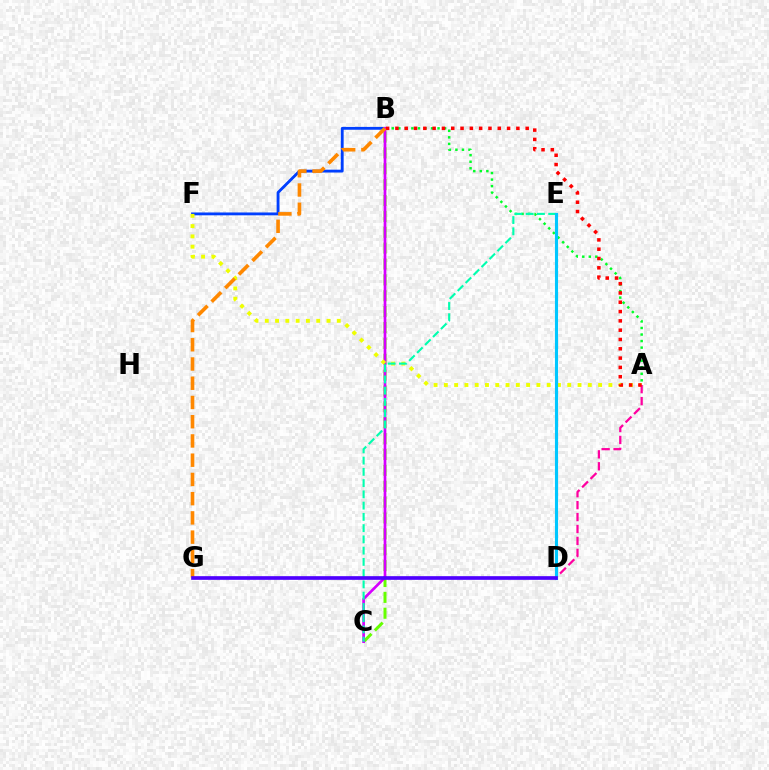{('B', 'F'): [{'color': '#003fff', 'line_style': 'solid', 'thickness': 2.05}], ('A', 'B'): [{'color': '#00ff27', 'line_style': 'dotted', 'thickness': 1.78}, {'color': '#ff0000', 'line_style': 'dotted', 'thickness': 2.53}], ('B', 'C'): [{'color': '#66ff00', 'line_style': 'dashed', 'thickness': 2.16}, {'color': '#d600ff', 'line_style': 'solid', 'thickness': 1.94}], ('A', 'F'): [{'color': '#eeff00', 'line_style': 'dotted', 'thickness': 2.79}], ('C', 'E'): [{'color': '#00ffaf', 'line_style': 'dashed', 'thickness': 1.53}], ('A', 'D'): [{'color': '#ff00a0', 'line_style': 'dashed', 'thickness': 1.62}], ('B', 'G'): [{'color': '#ff8800', 'line_style': 'dashed', 'thickness': 2.61}], ('D', 'E'): [{'color': '#00c7ff', 'line_style': 'solid', 'thickness': 2.23}], ('D', 'G'): [{'color': '#4f00ff', 'line_style': 'solid', 'thickness': 2.65}]}